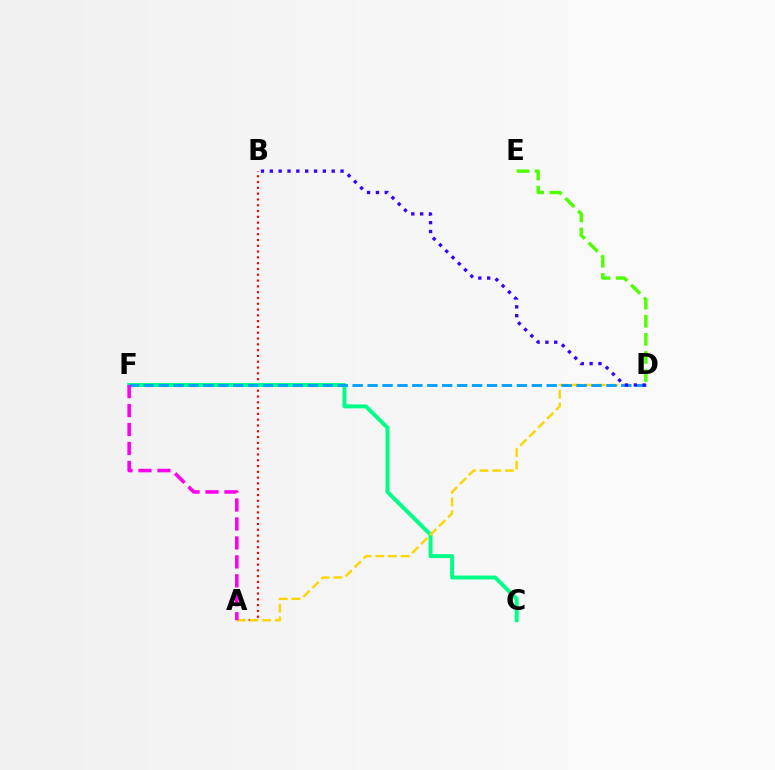{('A', 'B'): [{'color': '#ff0000', 'line_style': 'dotted', 'thickness': 1.57}], ('C', 'F'): [{'color': '#00ff86', 'line_style': 'solid', 'thickness': 2.84}], ('A', 'D'): [{'color': '#ffd500', 'line_style': 'dashed', 'thickness': 1.72}], ('D', 'E'): [{'color': '#4fff00', 'line_style': 'dashed', 'thickness': 2.46}], ('D', 'F'): [{'color': '#009eff', 'line_style': 'dashed', 'thickness': 2.03}], ('A', 'F'): [{'color': '#ff00ed', 'line_style': 'dashed', 'thickness': 2.57}], ('B', 'D'): [{'color': '#3700ff', 'line_style': 'dotted', 'thickness': 2.4}]}